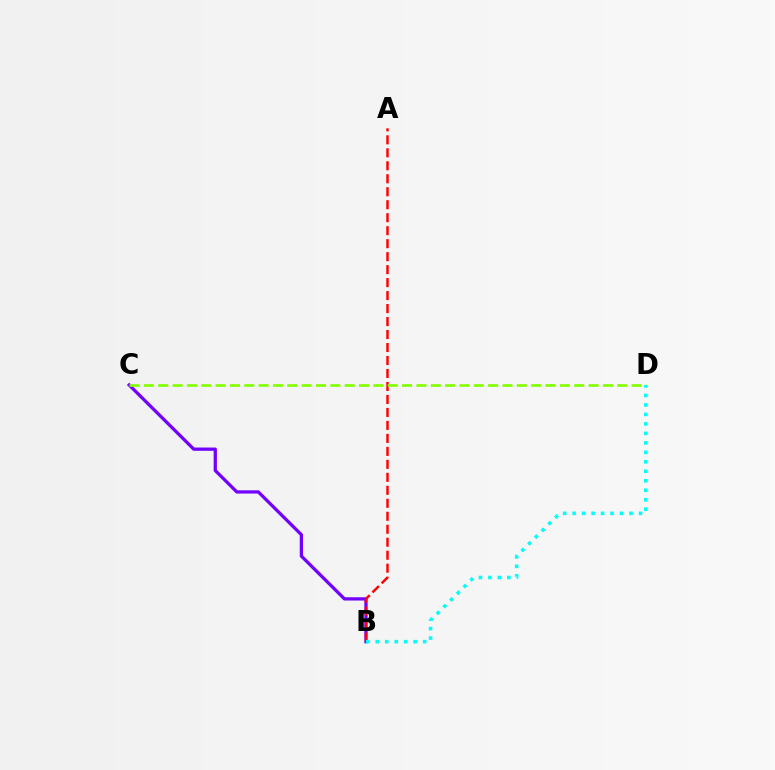{('B', 'C'): [{'color': '#7200ff', 'line_style': 'solid', 'thickness': 2.35}], ('A', 'B'): [{'color': '#ff0000', 'line_style': 'dashed', 'thickness': 1.76}], ('C', 'D'): [{'color': '#84ff00', 'line_style': 'dashed', 'thickness': 1.95}], ('B', 'D'): [{'color': '#00fff6', 'line_style': 'dotted', 'thickness': 2.58}]}